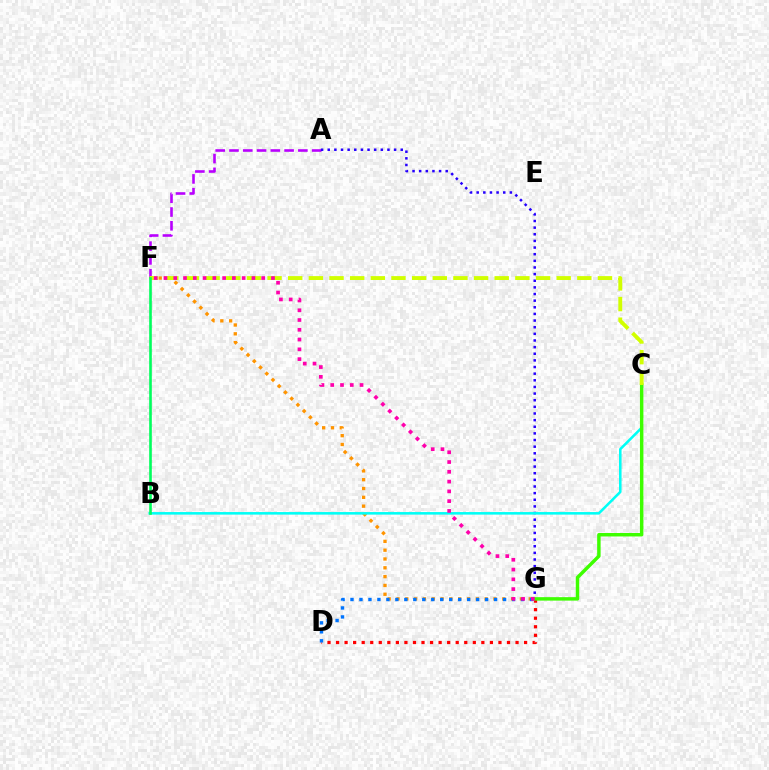{('A', 'F'): [{'color': '#b900ff', 'line_style': 'dashed', 'thickness': 1.87}], ('D', 'G'): [{'color': '#ff0000', 'line_style': 'dotted', 'thickness': 2.32}, {'color': '#0074ff', 'line_style': 'dotted', 'thickness': 2.44}], ('F', 'G'): [{'color': '#ff9400', 'line_style': 'dotted', 'thickness': 2.4}, {'color': '#ff00ac', 'line_style': 'dotted', 'thickness': 2.66}], ('A', 'G'): [{'color': '#2500ff', 'line_style': 'dotted', 'thickness': 1.8}], ('B', 'C'): [{'color': '#00fff6', 'line_style': 'solid', 'thickness': 1.84}], ('C', 'G'): [{'color': '#3dff00', 'line_style': 'solid', 'thickness': 2.49}], ('C', 'F'): [{'color': '#d1ff00', 'line_style': 'dashed', 'thickness': 2.81}], ('B', 'F'): [{'color': '#00ff5c', 'line_style': 'solid', 'thickness': 1.89}]}